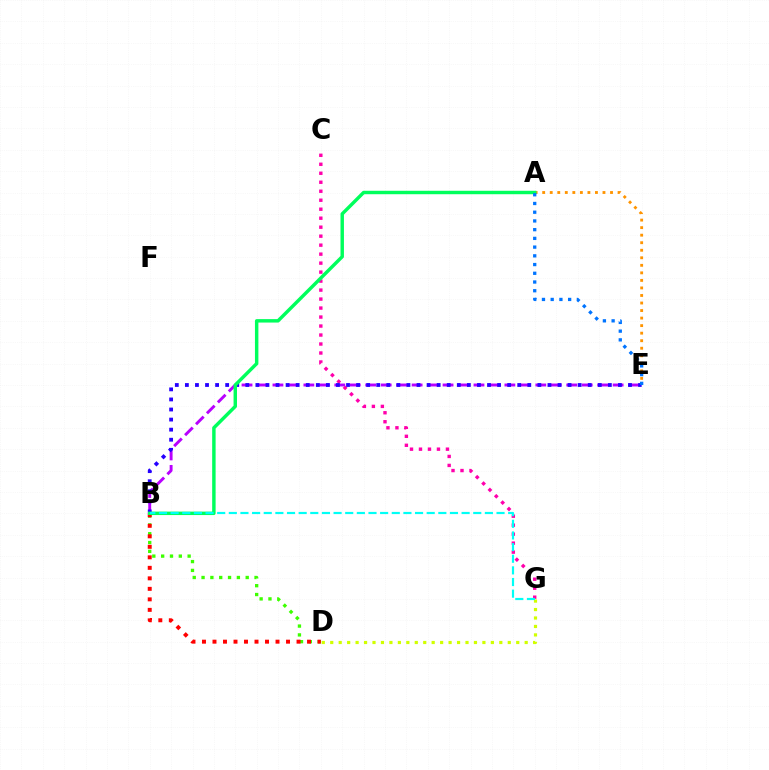{('C', 'G'): [{'color': '#ff00ac', 'line_style': 'dotted', 'thickness': 2.44}], ('B', 'D'): [{'color': '#3dff00', 'line_style': 'dotted', 'thickness': 2.4}, {'color': '#ff0000', 'line_style': 'dotted', 'thickness': 2.85}], ('D', 'G'): [{'color': '#d1ff00', 'line_style': 'dotted', 'thickness': 2.3}], ('A', 'E'): [{'color': '#ff9400', 'line_style': 'dotted', 'thickness': 2.05}, {'color': '#0074ff', 'line_style': 'dotted', 'thickness': 2.37}], ('B', 'E'): [{'color': '#b900ff', 'line_style': 'dashed', 'thickness': 2.1}, {'color': '#2500ff', 'line_style': 'dotted', 'thickness': 2.74}], ('A', 'B'): [{'color': '#00ff5c', 'line_style': 'solid', 'thickness': 2.48}], ('B', 'G'): [{'color': '#00fff6', 'line_style': 'dashed', 'thickness': 1.58}]}